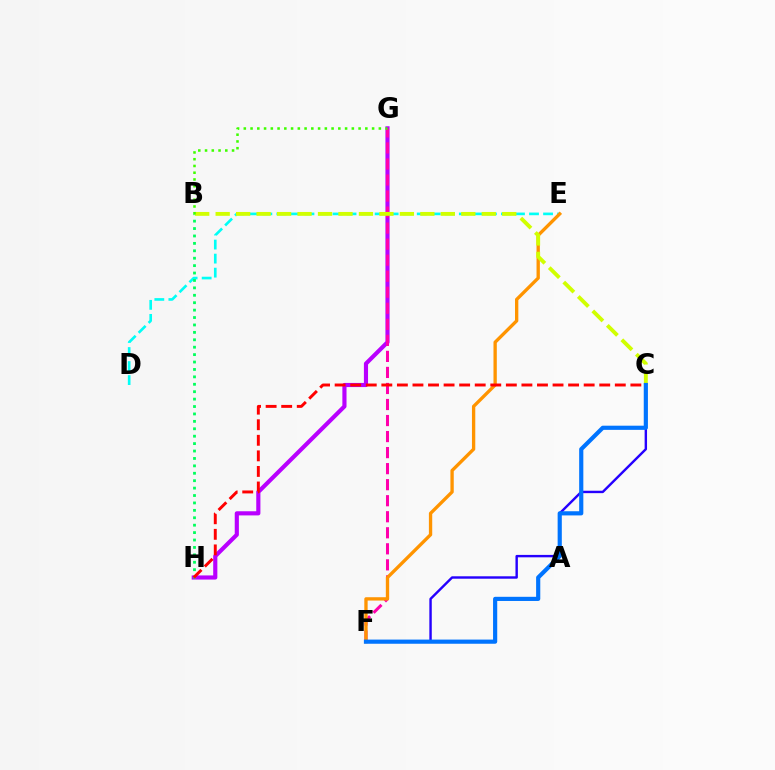{('G', 'H'): [{'color': '#b900ff', 'line_style': 'solid', 'thickness': 2.98}], ('D', 'E'): [{'color': '#00fff6', 'line_style': 'dashed', 'thickness': 1.91}], ('B', 'H'): [{'color': '#00ff5c', 'line_style': 'dotted', 'thickness': 2.01}], ('F', 'G'): [{'color': '#ff00ac', 'line_style': 'dashed', 'thickness': 2.18}], ('E', 'F'): [{'color': '#ff9400', 'line_style': 'solid', 'thickness': 2.4}], ('C', 'F'): [{'color': '#2500ff', 'line_style': 'solid', 'thickness': 1.74}, {'color': '#0074ff', 'line_style': 'solid', 'thickness': 3.0}], ('C', 'H'): [{'color': '#ff0000', 'line_style': 'dashed', 'thickness': 2.11}], ('B', 'C'): [{'color': '#d1ff00', 'line_style': 'dashed', 'thickness': 2.78}], ('B', 'G'): [{'color': '#3dff00', 'line_style': 'dotted', 'thickness': 1.83}]}